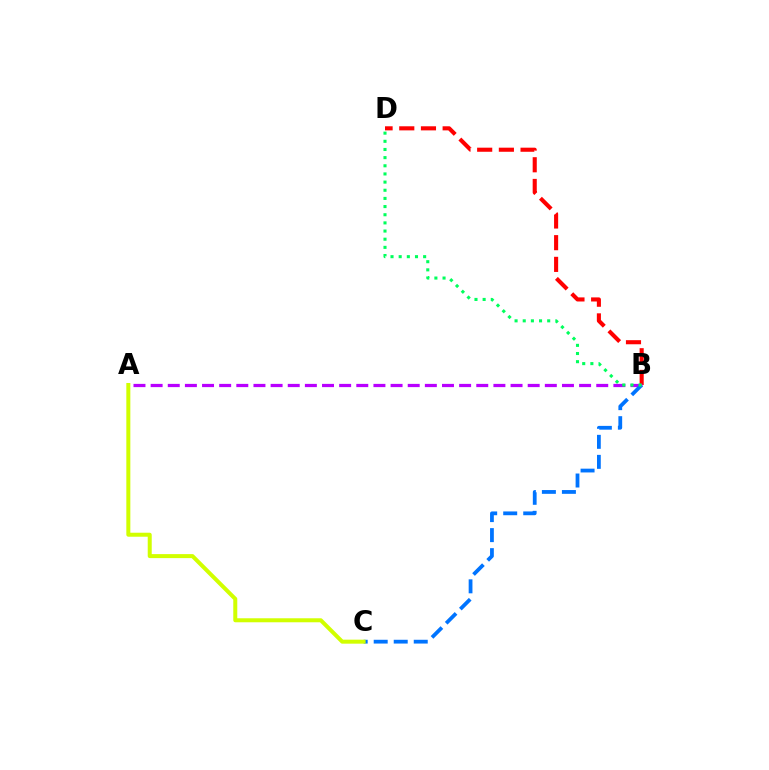{('B', 'D'): [{'color': '#ff0000', 'line_style': 'dashed', 'thickness': 2.95}, {'color': '#00ff5c', 'line_style': 'dotted', 'thickness': 2.22}], ('A', 'B'): [{'color': '#b900ff', 'line_style': 'dashed', 'thickness': 2.33}], ('B', 'C'): [{'color': '#0074ff', 'line_style': 'dashed', 'thickness': 2.72}], ('A', 'C'): [{'color': '#d1ff00', 'line_style': 'solid', 'thickness': 2.89}]}